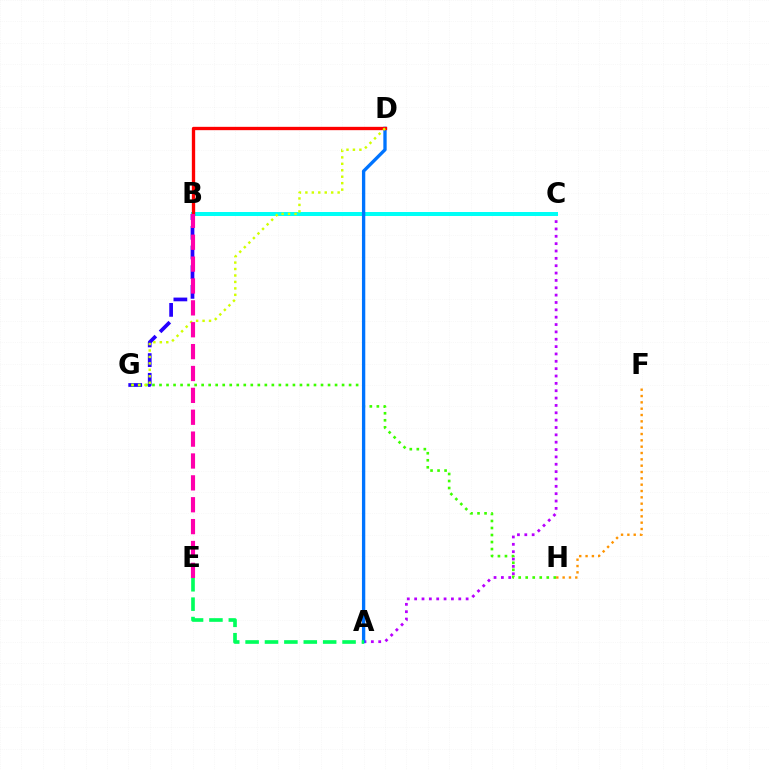{('A', 'C'): [{'color': '#b900ff', 'line_style': 'dotted', 'thickness': 2.0}], ('B', 'G'): [{'color': '#2500ff', 'line_style': 'dashed', 'thickness': 2.68}], ('G', 'H'): [{'color': '#3dff00', 'line_style': 'dotted', 'thickness': 1.91}], ('B', 'C'): [{'color': '#00fff6', 'line_style': 'solid', 'thickness': 2.88}], ('A', 'D'): [{'color': '#0074ff', 'line_style': 'solid', 'thickness': 2.39}], ('B', 'D'): [{'color': '#ff0000', 'line_style': 'solid', 'thickness': 2.4}], ('D', 'G'): [{'color': '#d1ff00', 'line_style': 'dotted', 'thickness': 1.75}], ('B', 'E'): [{'color': '#ff00ac', 'line_style': 'dashed', 'thickness': 2.97}], ('F', 'H'): [{'color': '#ff9400', 'line_style': 'dotted', 'thickness': 1.72}], ('A', 'E'): [{'color': '#00ff5c', 'line_style': 'dashed', 'thickness': 2.63}]}